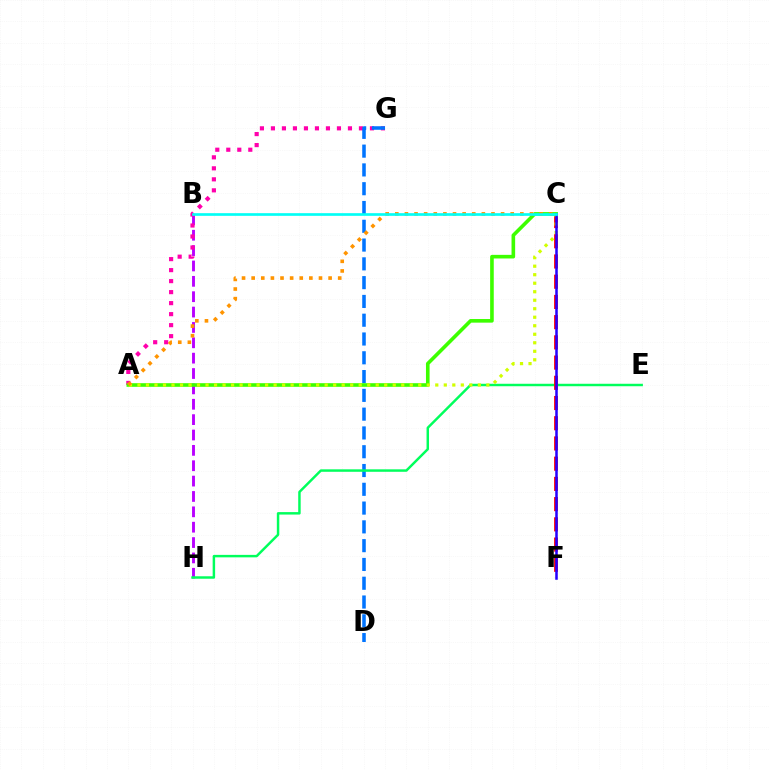{('B', 'H'): [{'color': '#b900ff', 'line_style': 'dashed', 'thickness': 2.09}], ('A', 'G'): [{'color': '#ff00ac', 'line_style': 'dotted', 'thickness': 2.99}], ('D', 'G'): [{'color': '#0074ff', 'line_style': 'dashed', 'thickness': 2.55}], ('E', 'H'): [{'color': '#00ff5c', 'line_style': 'solid', 'thickness': 1.77}], ('C', 'F'): [{'color': '#ff0000', 'line_style': 'dashed', 'thickness': 2.75}, {'color': '#2500ff', 'line_style': 'solid', 'thickness': 1.82}], ('A', 'C'): [{'color': '#3dff00', 'line_style': 'solid', 'thickness': 2.61}, {'color': '#d1ff00', 'line_style': 'dotted', 'thickness': 2.31}, {'color': '#ff9400', 'line_style': 'dotted', 'thickness': 2.61}], ('B', 'C'): [{'color': '#00fff6', 'line_style': 'solid', 'thickness': 1.92}]}